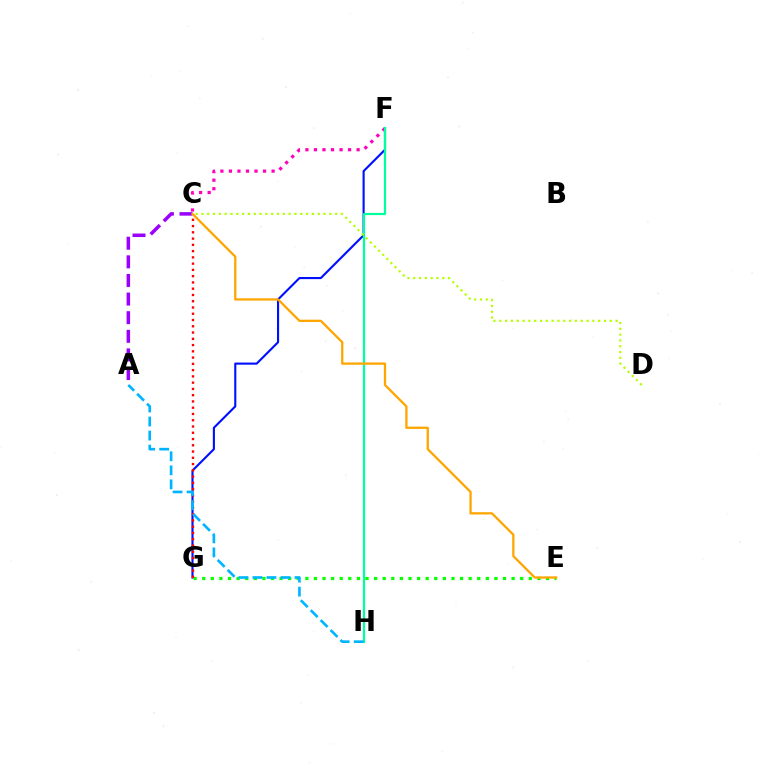{('F', 'G'): [{'color': '#0010ff', 'line_style': 'solid', 'thickness': 1.53}], ('E', 'G'): [{'color': '#08ff00', 'line_style': 'dotted', 'thickness': 2.34}], ('C', 'F'): [{'color': '#ff00bd', 'line_style': 'dotted', 'thickness': 2.32}], ('F', 'H'): [{'color': '#00ff9d', 'line_style': 'solid', 'thickness': 1.59}], ('C', 'D'): [{'color': '#b3ff00', 'line_style': 'dotted', 'thickness': 1.58}], ('C', 'G'): [{'color': '#ff0000', 'line_style': 'dotted', 'thickness': 1.7}], ('A', 'H'): [{'color': '#00b5ff', 'line_style': 'dashed', 'thickness': 1.91}], ('A', 'C'): [{'color': '#9b00ff', 'line_style': 'dashed', 'thickness': 2.53}], ('C', 'E'): [{'color': '#ffa500', 'line_style': 'solid', 'thickness': 1.65}]}